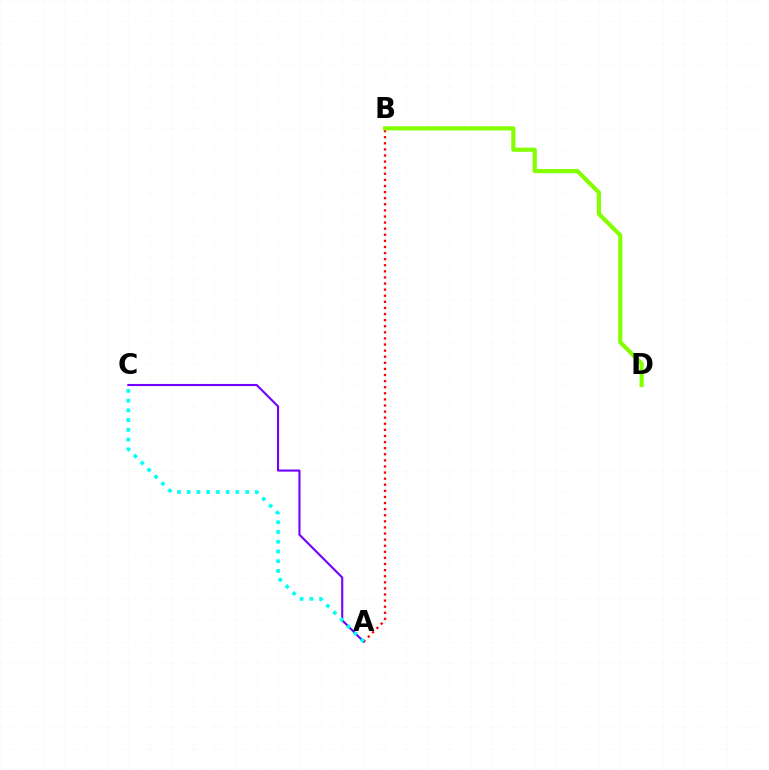{('A', 'B'): [{'color': '#ff0000', 'line_style': 'dotted', 'thickness': 1.66}], ('B', 'D'): [{'color': '#84ff00', 'line_style': 'solid', 'thickness': 2.99}], ('A', 'C'): [{'color': '#7200ff', 'line_style': 'solid', 'thickness': 1.51}, {'color': '#00fff6', 'line_style': 'dotted', 'thickness': 2.65}]}